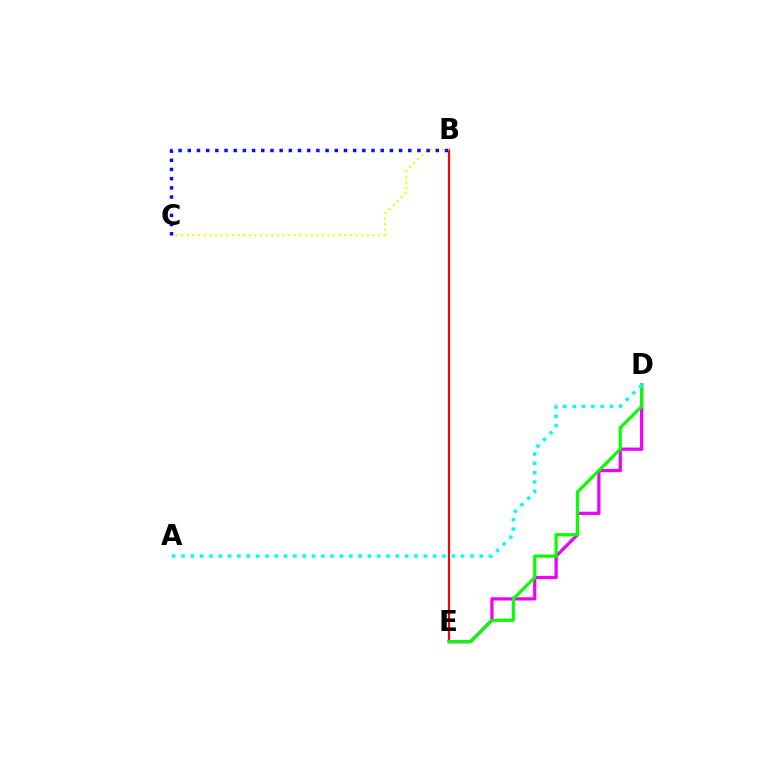{('B', 'E'): [{'color': '#ff0000', 'line_style': 'solid', 'thickness': 1.57}], ('B', 'C'): [{'color': '#fcf500', 'line_style': 'dotted', 'thickness': 1.53}, {'color': '#0010ff', 'line_style': 'dotted', 'thickness': 2.5}], ('D', 'E'): [{'color': '#ee00ff', 'line_style': 'solid', 'thickness': 2.34}, {'color': '#08ff00', 'line_style': 'solid', 'thickness': 2.29}], ('A', 'D'): [{'color': '#00fff6', 'line_style': 'dotted', 'thickness': 2.53}]}